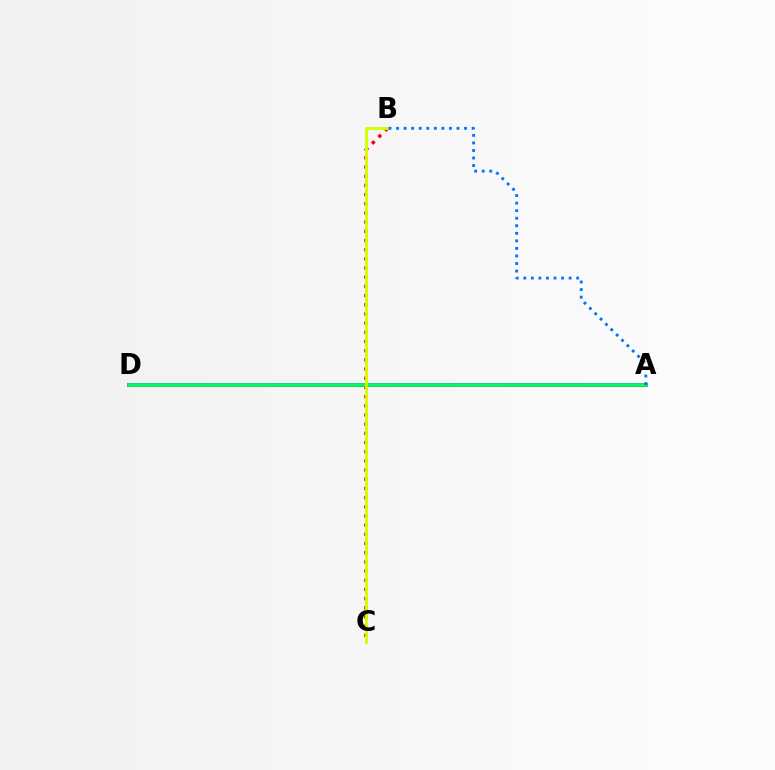{('B', 'C'): [{'color': '#ff0000', 'line_style': 'dotted', 'thickness': 2.5}, {'color': '#d1ff00', 'line_style': 'solid', 'thickness': 2.06}], ('A', 'D'): [{'color': '#b900ff', 'line_style': 'solid', 'thickness': 2.78}, {'color': '#00ff5c', 'line_style': 'solid', 'thickness': 2.57}], ('A', 'B'): [{'color': '#0074ff', 'line_style': 'dotted', 'thickness': 2.05}]}